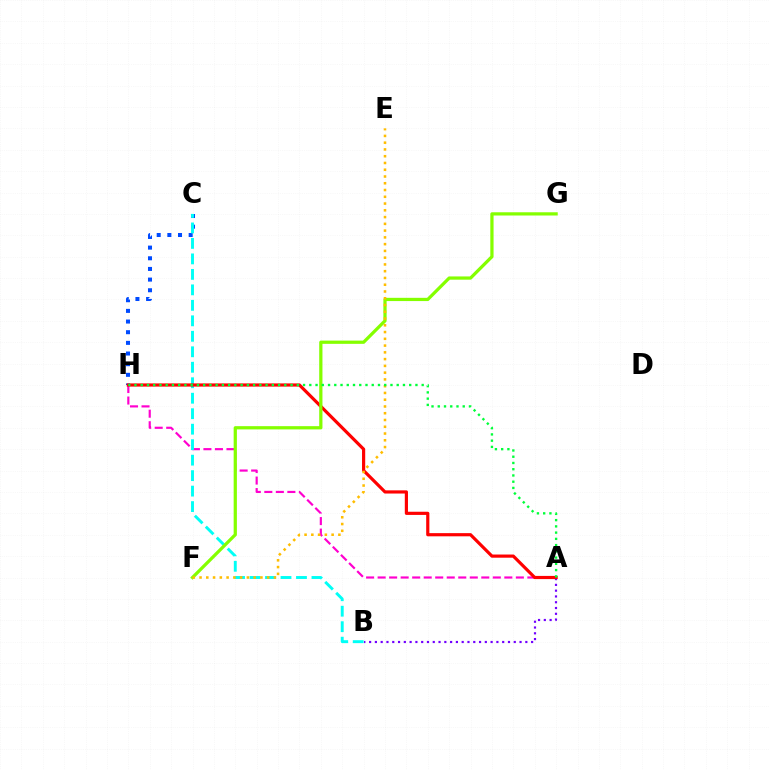{('A', 'H'): [{'color': '#ff00cf', 'line_style': 'dashed', 'thickness': 1.56}, {'color': '#ff0000', 'line_style': 'solid', 'thickness': 2.29}, {'color': '#00ff39', 'line_style': 'dotted', 'thickness': 1.7}], ('C', 'H'): [{'color': '#004bff', 'line_style': 'dotted', 'thickness': 2.9}], ('B', 'C'): [{'color': '#00fff6', 'line_style': 'dashed', 'thickness': 2.1}], ('A', 'B'): [{'color': '#7200ff', 'line_style': 'dotted', 'thickness': 1.57}], ('F', 'G'): [{'color': '#84ff00', 'line_style': 'solid', 'thickness': 2.33}], ('E', 'F'): [{'color': '#ffbd00', 'line_style': 'dotted', 'thickness': 1.84}]}